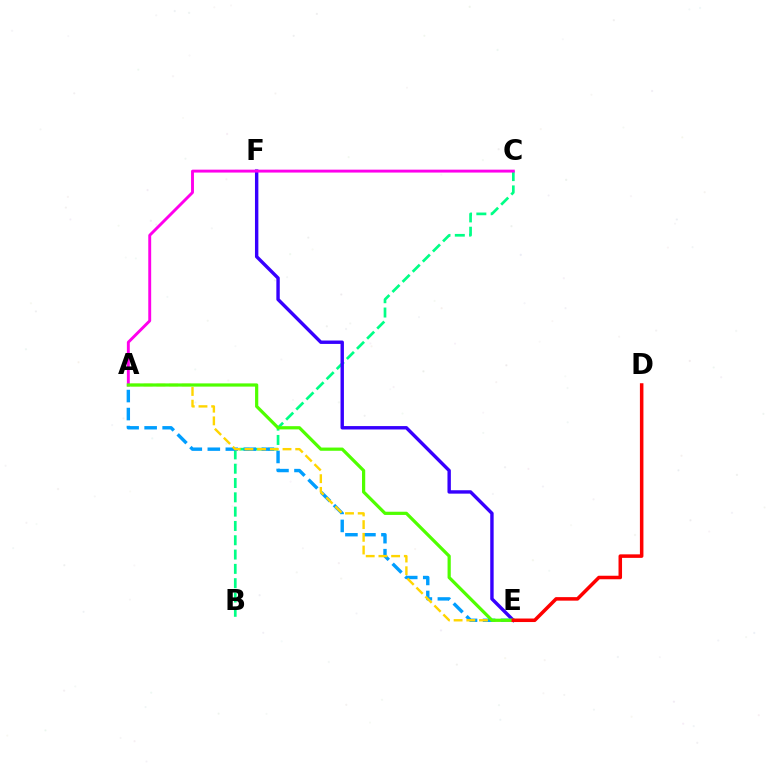{('B', 'C'): [{'color': '#00ff86', 'line_style': 'dashed', 'thickness': 1.94}], ('E', 'F'): [{'color': '#3700ff', 'line_style': 'solid', 'thickness': 2.45}], ('A', 'E'): [{'color': '#009eff', 'line_style': 'dashed', 'thickness': 2.45}, {'color': '#ffd500', 'line_style': 'dashed', 'thickness': 1.73}, {'color': '#4fff00', 'line_style': 'solid', 'thickness': 2.32}], ('A', 'C'): [{'color': '#ff00ed', 'line_style': 'solid', 'thickness': 2.09}], ('D', 'E'): [{'color': '#ff0000', 'line_style': 'solid', 'thickness': 2.54}]}